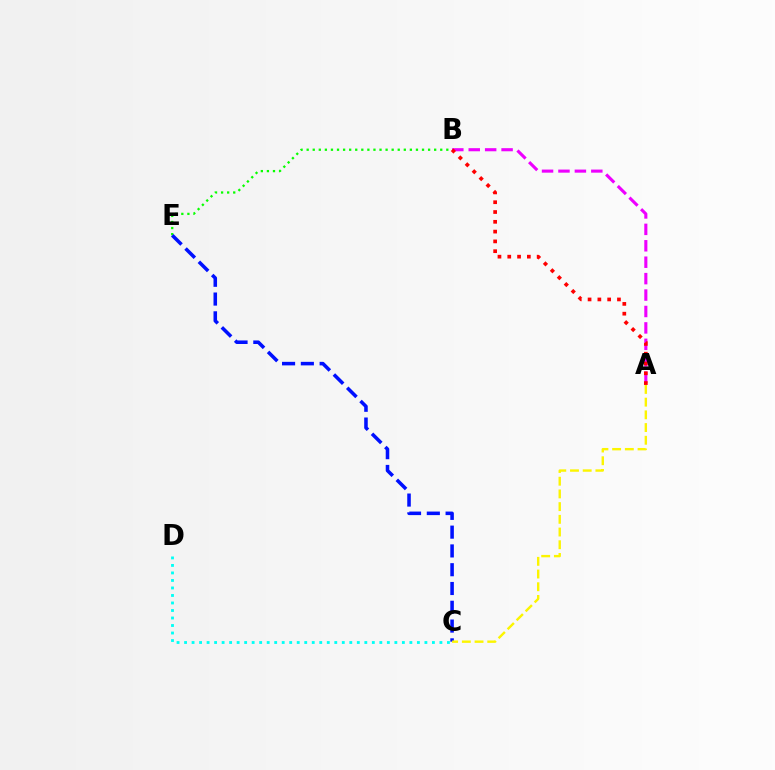{('C', 'D'): [{'color': '#00fff6', 'line_style': 'dotted', 'thickness': 2.04}], ('B', 'E'): [{'color': '#08ff00', 'line_style': 'dotted', 'thickness': 1.65}], ('C', 'E'): [{'color': '#0010ff', 'line_style': 'dashed', 'thickness': 2.55}], ('A', 'B'): [{'color': '#ee00ff', 'line_style': 'dashed', 'thickness': 2.23}, {'color': '#ff0000', 'line_style': 'dotted', 'thickness': 2.66}], ('A', 'C'): [{'color': '#fcf500', 'line_style': 'dashed', 'thickness': 1.73}]}